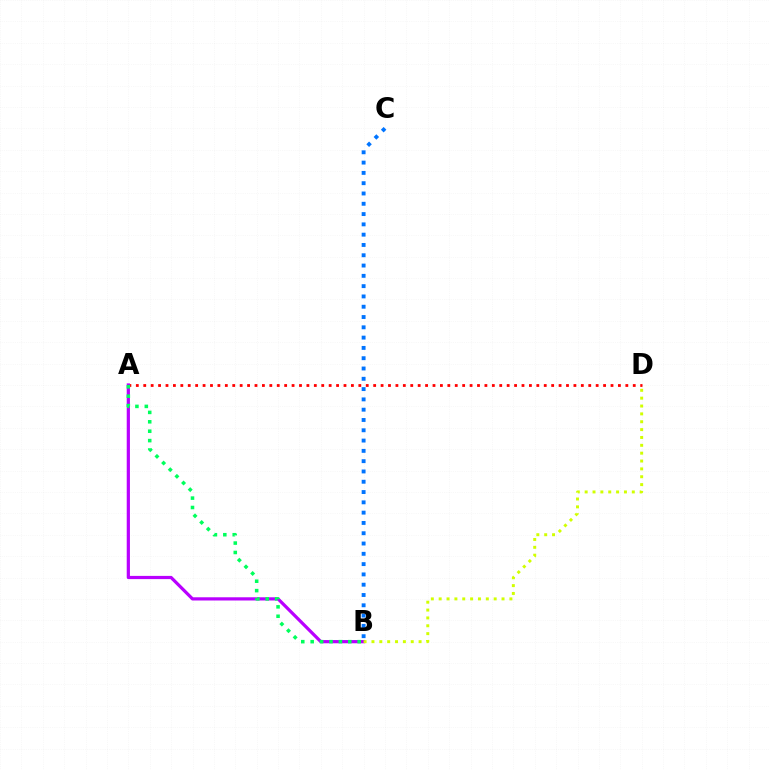{('A', 'D'): [{'color': '#ff0000', 'line_style': 'dotted', 'thickness': 2.02}], ('A', 'B'): [{'color': '#b900ff', 'line_style': 'solid', 'thickness': 2.31}, {'color': '#00ff5c', 'line_style': 'dotted', 'thickness': 2.55}], ('B', 'C'): [{'color': '#0074ff', 'line_style': 'dotted', 'thickness': 2.8}], ('B', 'D'): [{'color': '#d1ff00', 'line_style': 'dotted', 'thickness': 2.13}]}